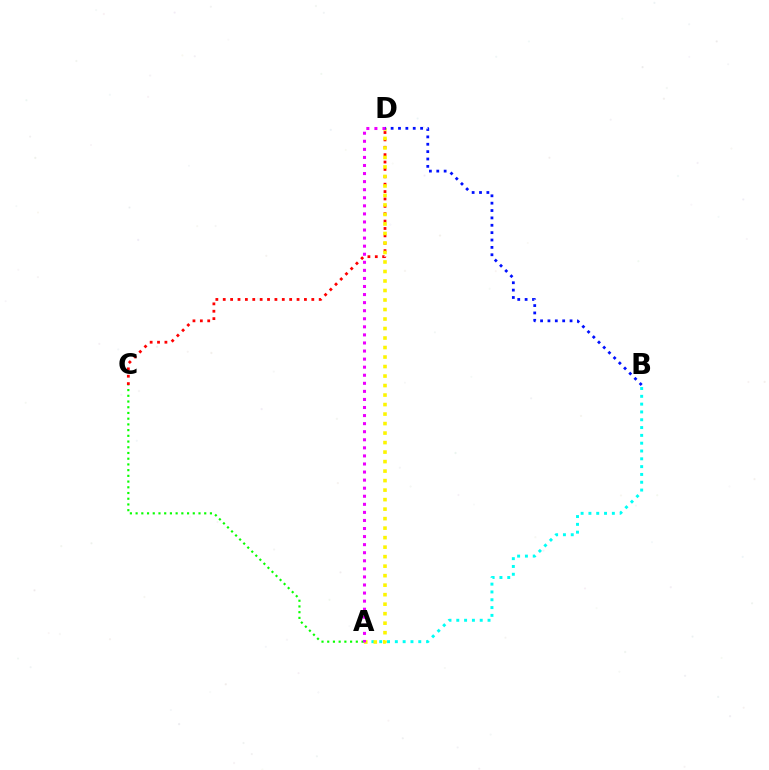{('C', 'D'): [{'color': '#ff0000', 'line_style': 'dotted', 'thickness': 2.01}], ('A', 'B'): [{'color': '#00fff6', 'line_style': 'dotted', 'thickness': 2.12}], ('A', 'D'): [{'color': '#fcf500', 'line_style': 'dotted', 'thickness': 2.58}, {'color': '#ee00ff', 'line_style': 'dotted', 'thickness': 2.19}], ('A', 'C'): [{'color': '#08ff00', 'line_style': 'dotted', 'thickness': 1.55}], ('B', 'D'): [{'color': '#0010ff', 'line_style': 'dotted', 'thickness': 2.0}]}